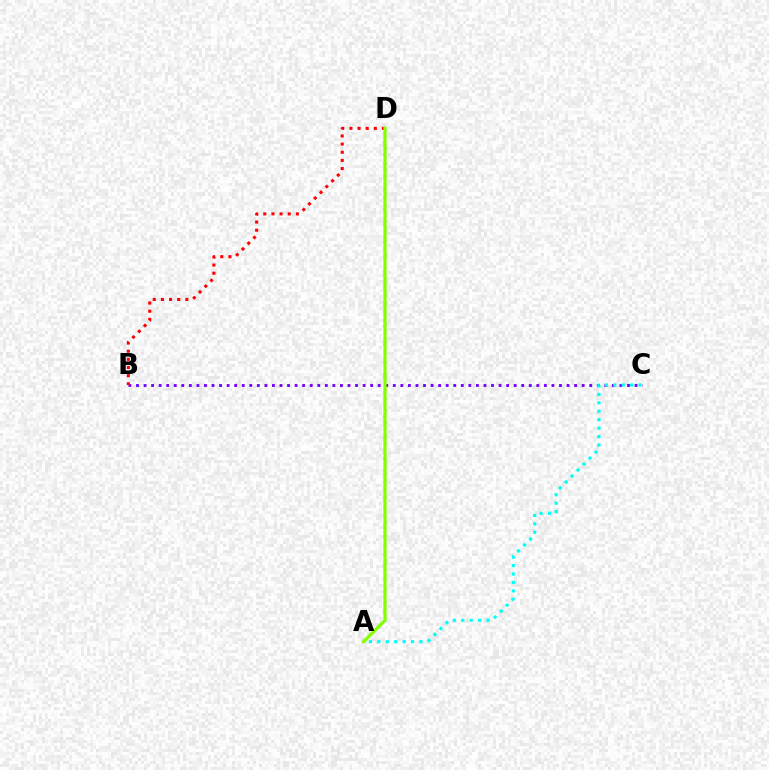{('B', 'C'): [{'color': '#7200ff', 'line_style': 'dotted', 'thickness': 2.05}], ('A', 'C'): [{'color': '#00fff6', 'line_style': 'dotted', 'thickness': 2.29}], ('B', 'D'): [{'color': '#ff0000', 'line_style': 'dotted', 'thickness': 2.21}], ('A', 'D'): [{'color': '#84ff00', 'line_style': 'solid', 'thickness': 2.33}]}